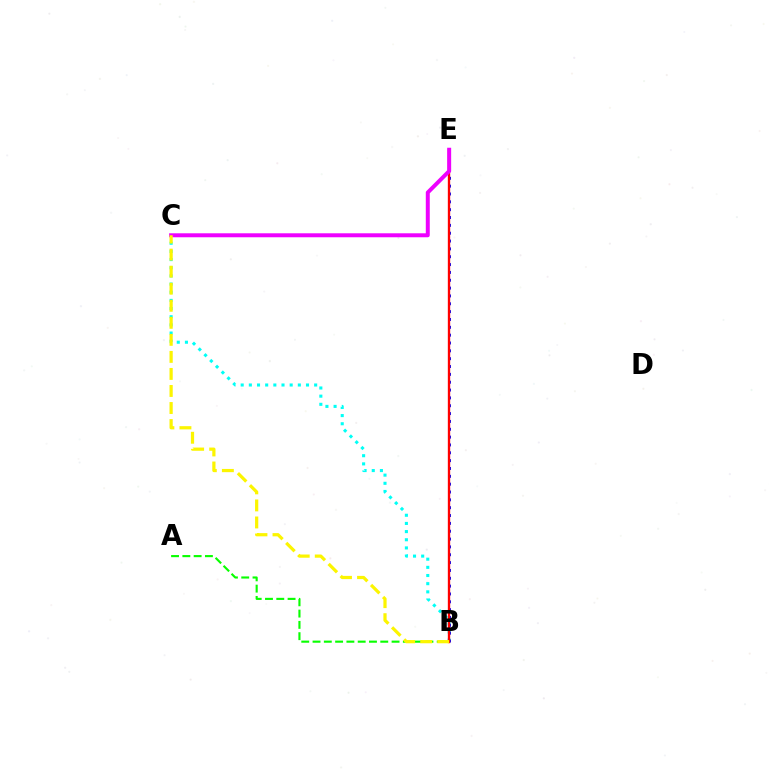{('B', 'C'): [{'color': '#00fff6', 'line_style': 'dotted', 'thickness': 2.22}, {'color': '#fcf500', 'line_style': 'dashed', 'thickness': 2.32}], ('B', 'E'): [{'color': '#0010ff', 'line_style': 'dotted', 'thickness': 2.13}, {'color': '#ff0000', 'line_style': 'solid', 'thickness': 1.68}], ('A', 'B'): [{'color': '#08ff00', 'line_style': 'dashed', 'thickness': 1.53}], ('C', 'E'): [{'color': '#ee00ff', 'line_style': 'solid', 'thickness': 2.86}]}